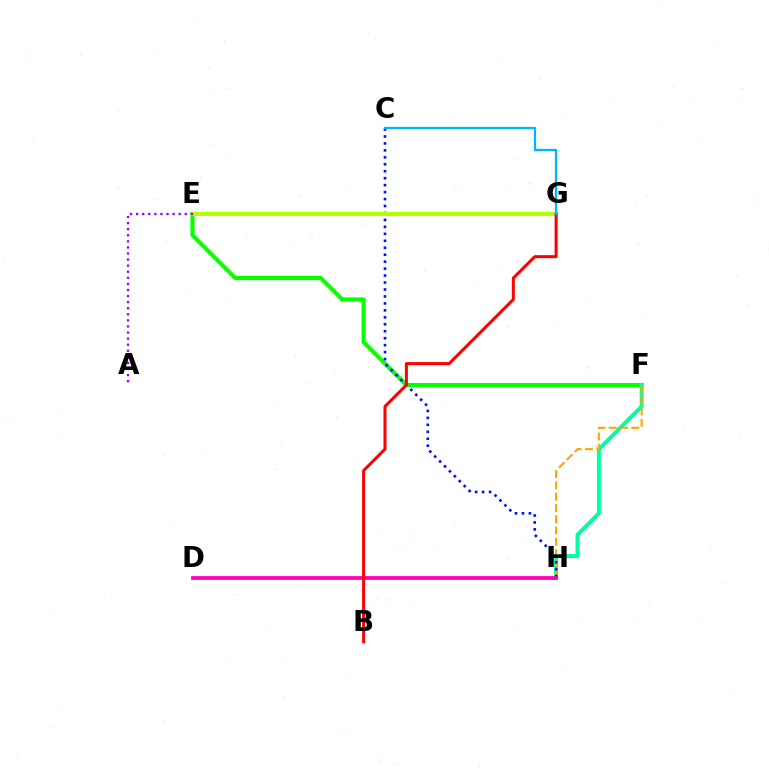{('E', 'F'): [{'color': '#08ff00', 'line_style': 'solid', 'thickness': 2.97}], ('F', 'H'): [{'color': '#00ff9d', 'line_style': 'solid', 'thickness': 2.85}, {'color': '#ffa500', 'line_style': 'dashed', 'thickness': 1.53}], ('C', 'H'): [{'color': '#0010ff', 'line_style': 'dotted', 'thickness': 1.89}], ('E', 'G'): [{'color': '#b3ff00', 'line_style': 'solid', 'thickness': 2.94}], ('A', 'E'): [{'color': '#9b00ff', 'line_style': 'dotted', 'thickness': 1.65}], ('D', 'H'): [{'color': '#ff00bd', 'line_style': 'solid', 'thickness': 2.72}], ('B', 'G'): [{'color': '#ff0000', 'line_style': 'solid', 'thickness': 2.17}], ('C', 'G'): [{'color': '#00b5ff', 'line_style': 'solid', 'thickness': 1.63}]}